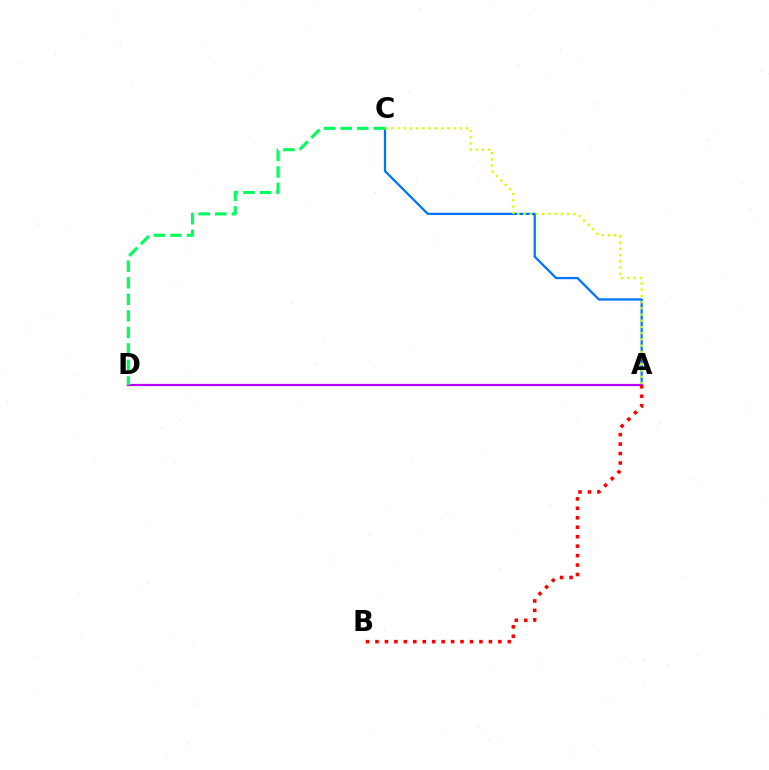{('A', 'C'): [{'color': '#0074ff', 'line_style': 'solid', 'thickness': 1.63}, {'color': '#d1ff00', 'line_style': 'dotted', 'thickness': 1.69}], ('A', 'D'): [{'color': '#b900ff', 'line_style': 'solid', 'thickness': 1.62}], ('C', 'D'): [{'color': '#00ff5c', 'line_style': 'dashed', 'thickness': 2.25}], ('A', 'B'): [{'color': '#ff0000', 'line_style': 'dotted', 'thickness': 2.57}]}